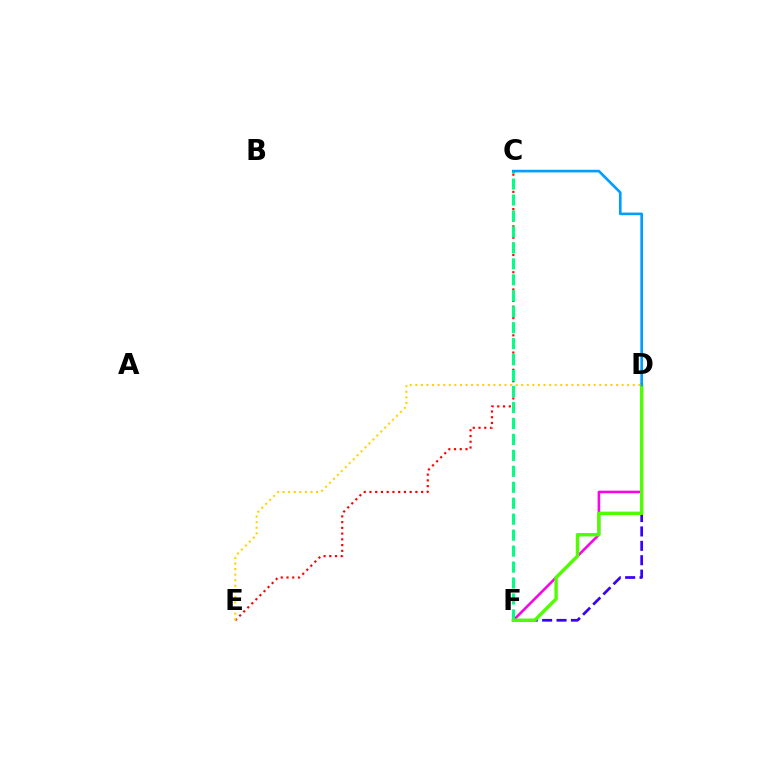{('C', 'E'): [{'color': '#ff0000', 'line_style': 'dotted', 'thickness': 1.56}], ('D', 'F'): [{'color': '#3700ff', 'line_style': 'dashed', 'thickness': 1.96}, {'color': '#ff00ed', 'line_style': 'solid', 'thickness': 1.85}, {'color': '#4fff00', 'line_style': 'solid', 'thickness': 2.44}], ('C', 'F'): [{'color': '#00ff86', 'line_style': 'dashed', 'thickness': 2.17}], ('C', 'D'): [{'color': '#009eff', 'line_style': 'solid', 'thickness': 1.91}], ('D', 'E'): [{'color': '#ffd500', 'line_style': 'dotted', 'thickness': 1.51}]}